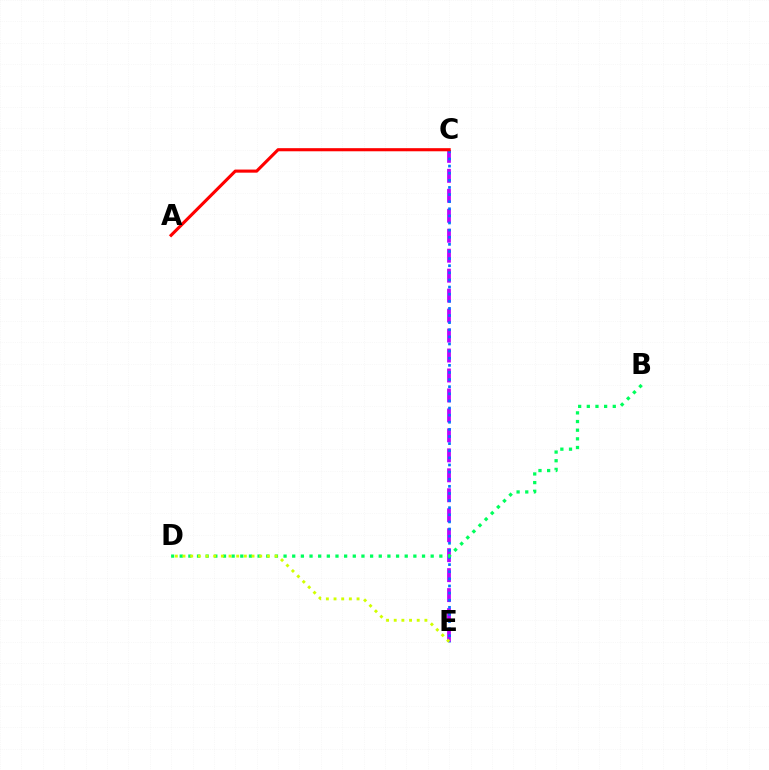{('C', 'E'): [{'color': '#b900ff', 'line_style': 'dashed', 'thickness': 2.71}, {'color': '#0074ff', 'line_style': 'dotted', 'thickness': 1.93}], ('A', 'C'): [{'color': '#ff0000', 'line_style': 'solid', 'thickness': 2.24}], ('B', 'D'): [{'color': '#00ff5c', 'line_style': 'dotted', 'thickness': 2.35}], ('D', 'E'): [{'color': '#d1ff00', 'line_style': 'dotted', 'thickness': 2.08}]}